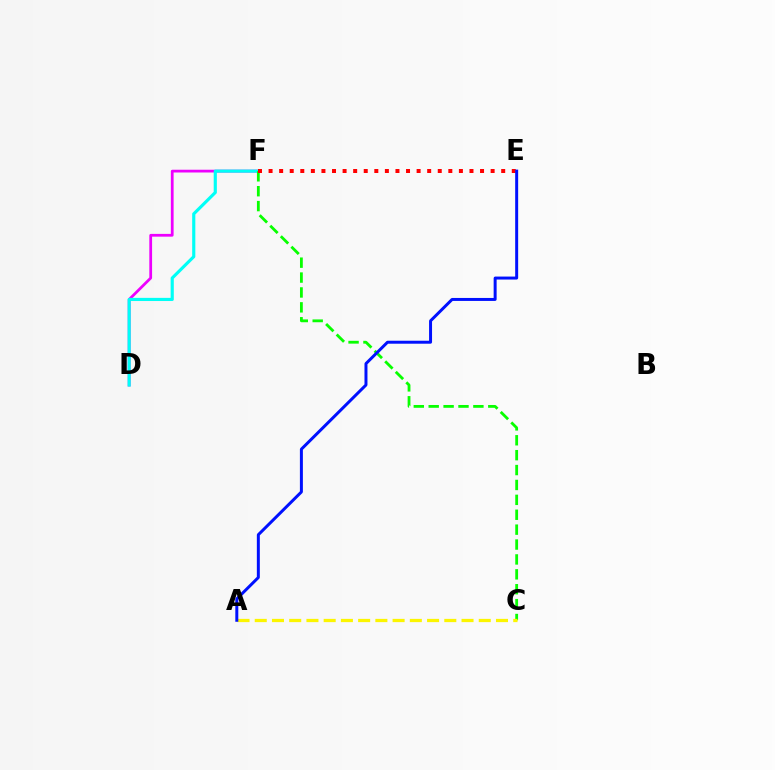{('D', 'F'): [{'color': '#ee00ff', 'line_style': 'solid', 'thickness': 1.99}, {'color': '#00fff6', 'line_style': 'solid', 'thickness': 2.27}], ('C', 'F'): [{'color': '#08ff00', 'line_style': 'dashed', 'thickness': 2.02}], ('E', 'F'): [{'color': '#ff0000', 'line_style': 'dotted', 'thickness': 2.87}], ('A', 'C'): [{'color': '#fcf500', 'line_style': 'dashed', 'thickness': 2.34}], ('A', 'E'): [{'color': '#0010ff', 'line_style': 'solid', 'thickness': 2.15}]}